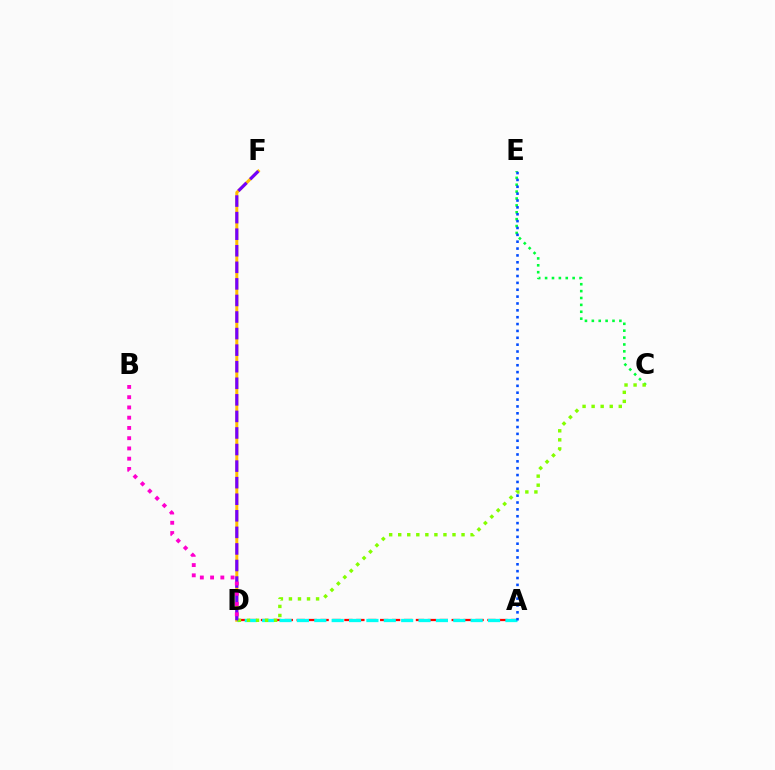{('C', 'E'): [{'color': '#00ff39', 'line_style': 'dotted', 'thickness': 1.87}], ('D', 'F'): [{'color': '#ffbd00', 'line_style': 'solid', 'thickness': 2.17}, {'color': '#7200ff', 'line_style': 'dashed', 'thickness': 2.25}], ('A', 'D'): [{'color': '#ff0000', 'line_style': 'dashed', 'thickness': 1.62}, {'color': '#00fff6', 'line_style': 'dashed', 'thickness': 2.36}], ('A', 'E'): [{'color': '#004bff', 'line_style': 'dotted', 'thickness': 1.86}], ('C', 'D'): [{'color': '#84ff00', 'line_style': 'dotted', 'thickness': 2.46}], ('B', 'D'): [{'color': '#ff00cf', 'line_style': 'dotted', 'thickness': 2.79}]}